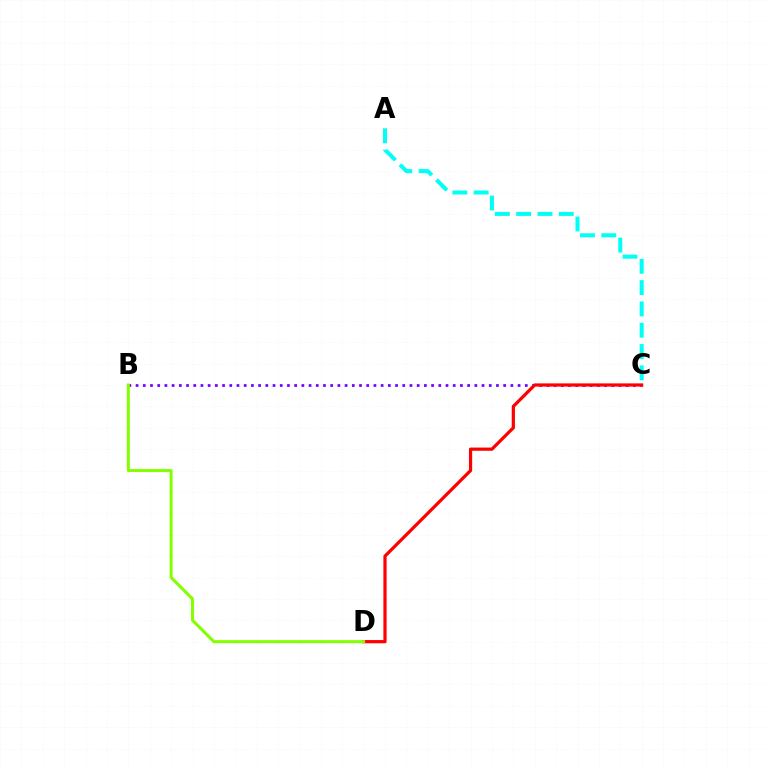{('B', 'C'): [{'color': '#7200ff', 'line_style': 'dotted', 'thickness': 1.96}], ('C', 'D'): [{'color': '#ff0000', 'line_style': 'solid', 'thickness': 2.32}], ('A', 'C'): [{'color': '#00fff6', 'line_style': 'dashed', 'thickness': 2.89}], ('B', 'D'): [{'color': '#84ff00', 'line_style': 'solid', 'thickness': 2.18}]}